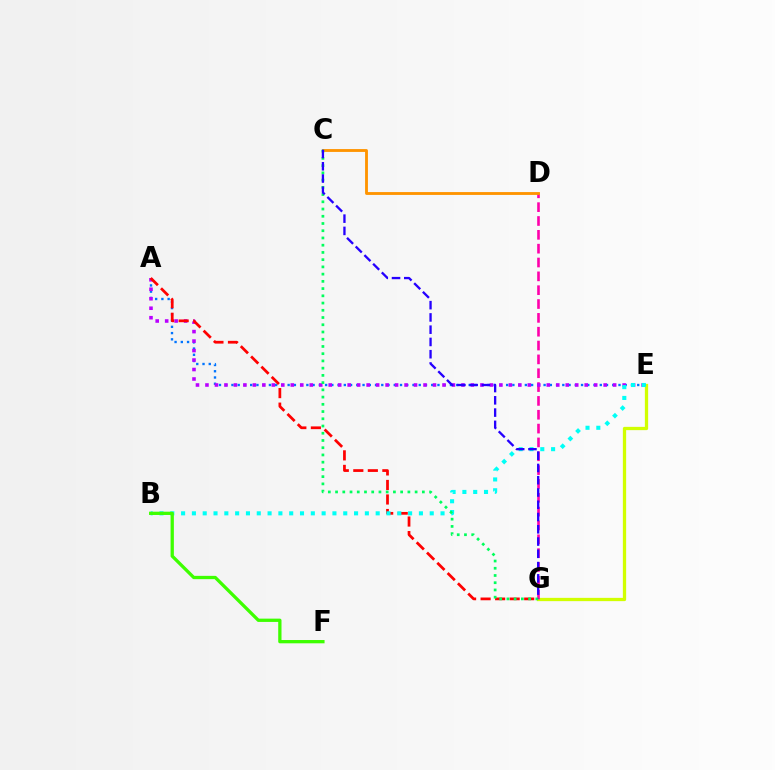{('E', 'G'): [{'color': '#d1ff00', 'line_style': 'solid', 'thickness': 2.36}], ('A', 'E'): [{'color': '#0074ff', 'line_style': 'dotted', 'thickness': 1.7}, {'color': '#b900ff', 'line_style': 'dotted', 'thickness': 2.58}], ('D', 'G'): [{'color': '#ff00ac', 'line_style': 'dashed', 'thickness': 1.88}], ('A', 'G'): [{'color': '#ff0000', 'line_style': 'dashed', 'thickness': 1.97}], ('B', 'E'): [{'color': '#00fff6', 'line_style': 'dotted', 'thickness': 2.94}], ('B', 'F'): [{'color': '#3dff00', 'line_style': 'solid', 'thickness': 2.37}], ('C', 'D'): [{'color': '#ff9400', 'line_style': 'solid', 'thickness': 2.05}], ('C', 'G'): [{'color': '#00ff5c', 'line_style': 'dotted', 'thickness': 1.97}, {'color': '#2500ff', 'line_style': 'dashed', 'thickness': 1.67}]}